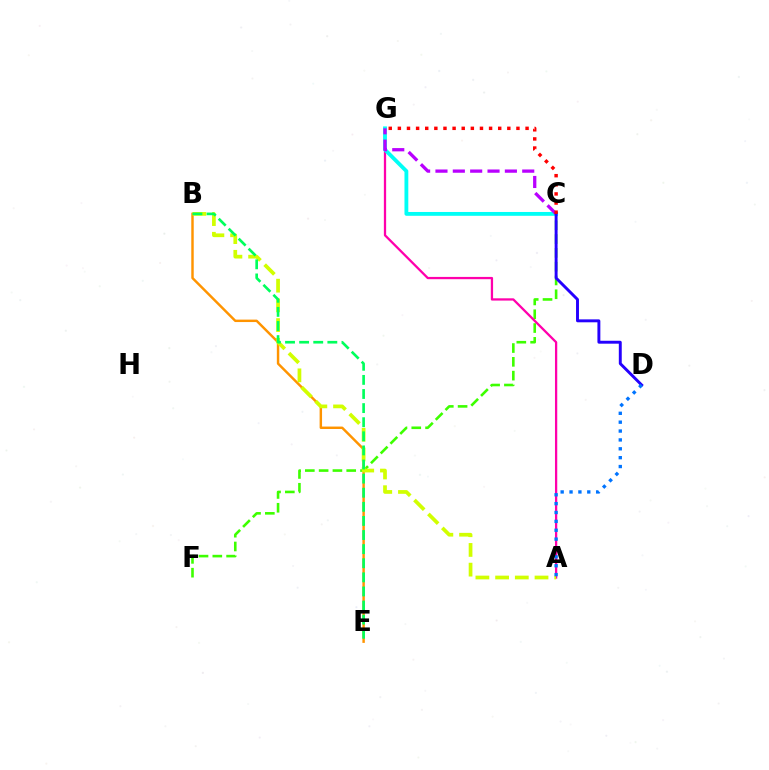{('C', 'F'): [{'color': '#3dff00', 'line_style': 'dashed', 'thickness': 1.87}], ('A', 'G'): [{'color': '#ff00ac', 'line_style': 'solid', 'thickness': 1.64}], ('C', 'G'): [{'color': '#00fff6', 'line_style': 'solid', 'thickness': 2.76}, {'color': '#b900ff', 'line_style': 'dashed', 'thickness': 2.36}, {'color': '#ff0000', 'line_style': 'dotted', 'thickness': 2.48}], ('B', 'E'): [{'color': '#ff9400', 'line_style': 'solid', 'thickness': 1.76}, {'color': '#00ff5c', 'line_style': 'dashed', 'thickness': 1.92}], ('C', 'D'): [{'color': '#2500ff', 'line_style': 'solid', 'thickness': 2.11}], ('A', 'B'): [{'color': '#d1ff00', 'line_style': 'dashed', 'thickness': 2.68}], ('A', 'D'): [{'color': '#0074ff', 'line_style': 'dotted', 'thickness': 2.41}]}